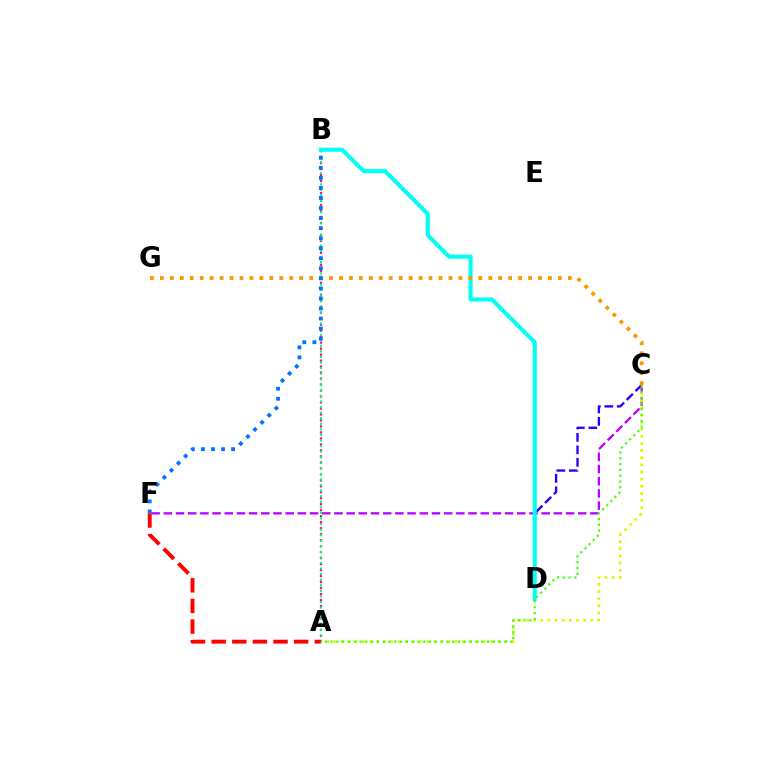{('C', 'F'): [{'color': '#b900ff', 'line_style': 'dashed', 'thickness': 1.66}], ('A', 'B'): [{'color': '#ff00ac', 'line_style': 'dotted', 'thickness': 1.63}, {'color': '#00ff5c', 'line_style': 'dotted', 'thickness': 1.51}], ('A', 'C'): [{'color': '#d1ff00', 'line_style': 'dotted', 'thickness': 1.94}, {'color': '#3dff00', 'line_style': 'dotted', 'thickness': 1.57}], ('C', 'D'): [{'color': '#2500ff', 'line_style': 'dashed', 'thickness': 1.69}], ('B', 'D'): [{'color': '#00fff6', 'line_style': 'solid', 'thickness': 2.94}], ('C', 'G'): [{'color': '#ff9400', 'line_style': 'dotted', 'thickness': 2.7}], ('B', 'F'): [{'color': '#0074ff', 'line_style': 'dotted', 'thickness': 2.73}], ('A', 'F'): [{'color': '#ff0000', 'line_style': 'dashed', 'thickness': 2.8}]}